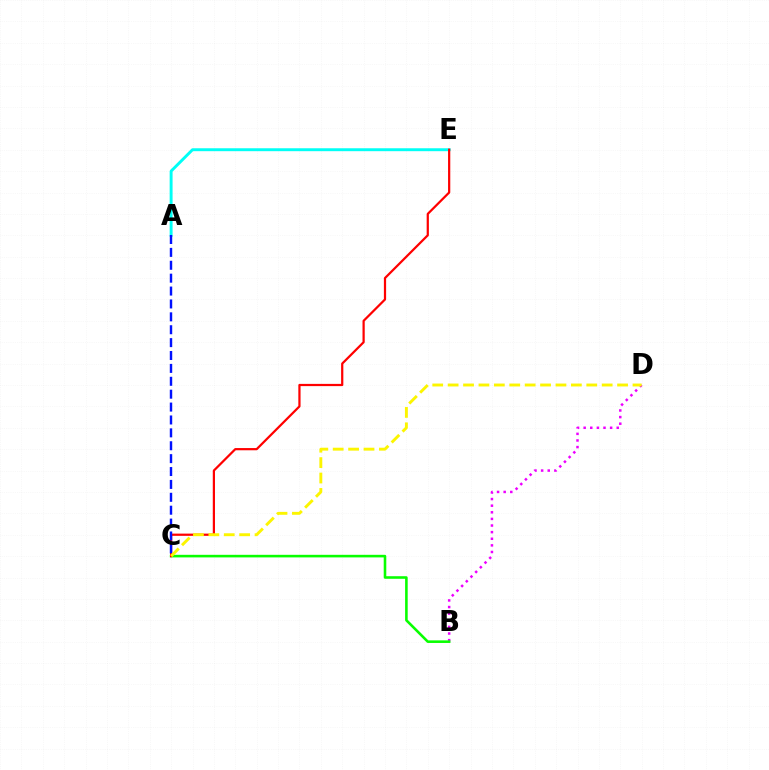{('B', 'D'): [{'color': '#ee00ff', 'line_style': 'dotted', 'thickness': 1.8}], ('A', 'E'): [{'color': '#00fff6', 'line_style': 'solid', 'thickness': 2.11}], ('B', 'C'): [{'color': '#08ff00', 'line_style': 'solid', 'thickness': 1.86}], ('C', 'E'): [{'color': '#ff0000', 'line_style': 'solid', 'thickness': 1.6}], ('A', 'C'): [{'color': '#0010ff', 'line_style': 'dashed', 'thickness': 1.75}], ('C', 'D'): [{'color': '#fcf500', 'line_style': 'dashed', 'thickness': 2.09}]}